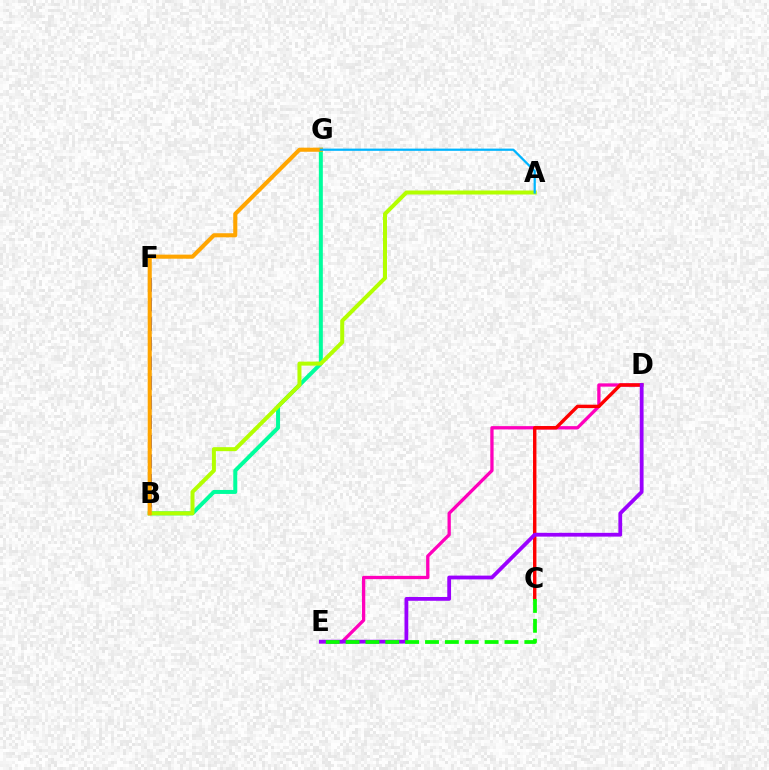{('B', 'F'): [{'color': '#0010ff', 'line_style': 'dashed', 'thickness': 2.66}], ('D', 'E'): [{'color': '#ff00bd', 'line_style': 'solid', 'thickness': 2.37}, {'color': '#9b00ff', 'line_style': 'solid', 'thickness': 2.72}], ('B', 'G'): [{'color': '#00ff9d', 'line_style': 'solid', 'thickness': 2.87}, {'color': '#ffa500', 'line_style': 'solid', 'thickness': 2.94}], ('C', 'D'): [{'color': '#ff0000', 'line_style': 'solid', 'thickness': 2.45}], ('C', 'E'): [{'color': '#08ff00', 'line_style': 'dashed', 'thickness': 2.7}], ('A', 'B'): [{'color': '#b3ff00', 'line_style': 'solid', 'thickness': 2.88}], ('A', 'G'): [{'color': '#00b5ff', 'line_style': 'solid', 'thickness': 1.61}]}